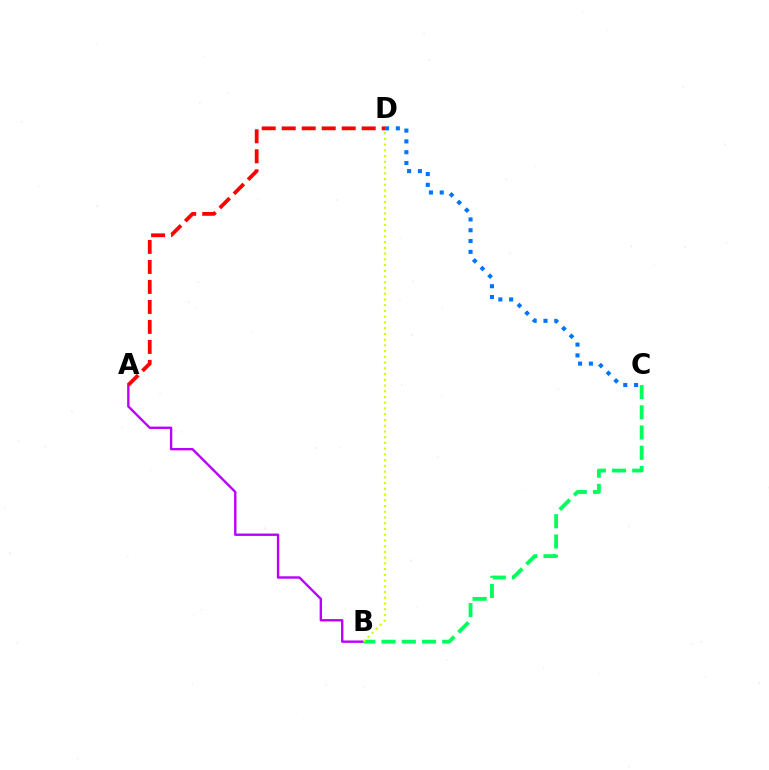{('A', 'B'): [{'color': '#b900ff', 'line_style': 'solid', 'thickness': 1.71}], ('B', 'C'): [{'color': '#00ff5c', 'line_style': 'dashed', 'thickness': 2.75}], ('B', 'D'): [{'color': '#d1ff00', 'line_style': 'dotted', 'thickness': 1.56}], ('A', 'D'): [{'color': '#ff0000', 'line_style': 'dashed', 'thickness': 2.72}], ('C', 'D'): [{'color': '#0074ff', 'line_style': 'dotted', 'thickness': 2.94}]}